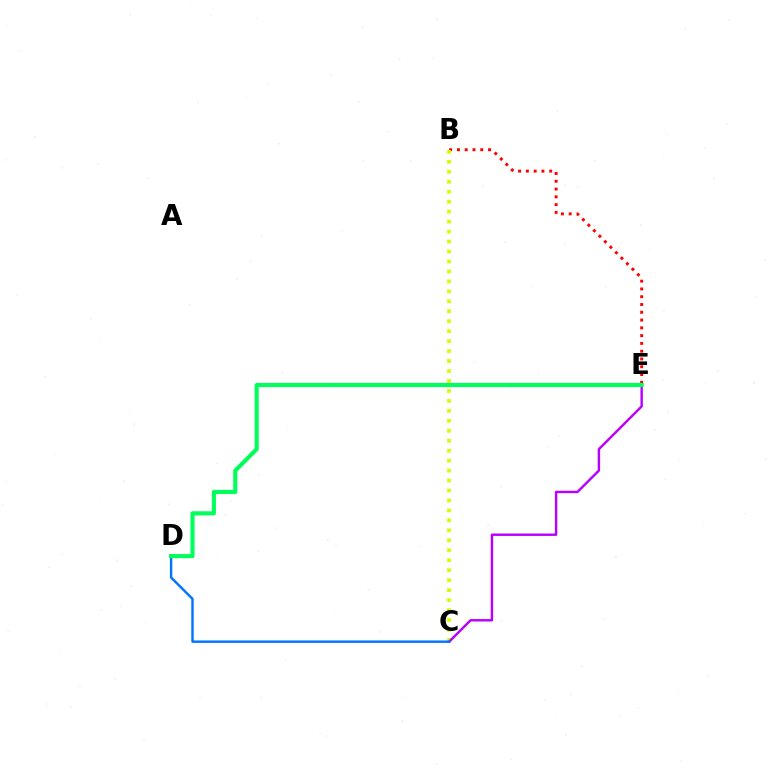{('B', 'E'): [{'color': '#ff0000', 'line_style': 'dotted', 'thickness': 2.11}], ('B', 'C'): [{'color': '#d1ff00', 'line_style': 'dotted', 'thickness': 2.71}], ('C', 'E'): [{'color': '#b900ff', 'line_style': 'solid', 'thickness': 1.74}], ('C', 'D'): [{'color': '#0074ff', 'line_style': 'solid', 'thickness': 1.74}], ('D', 'E'): [{'color': '#00ff5c', 'line_style': 'solid', 'thickness': 2.97}]}